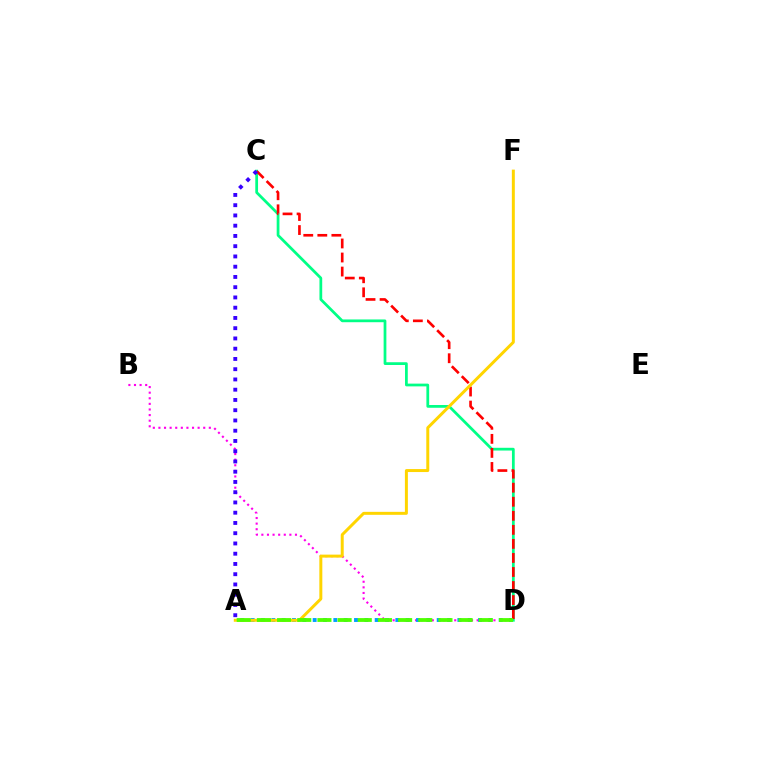{('B', 'D'): [{'color': '#ff00ed', 'line_style': 'dotted', 'thickness': 1.52}], ('C', 'D'): [{'color': '#00ff86', 'line_style': 'solid', 'thickness': 1.98}, {'color': '#ff0000', 'line_style': 'dashed', 'thickness': 1.91}], ('A', 'D'): [{'color': '#009eff', 'line_style': 'dotted', 'thickness': 2.81}, {'color': '#4fff00', 'line_style': 'dashed', 'thickness': 2.74}], ('A', 'F'): [{'color': '#ffd500', 'line_style': 'solid', 'thickness': 2.15}], ('A', 'C'): [{'color': '#3700ff', 'line_style': 'dotted', 'thickness': 2.79}]}